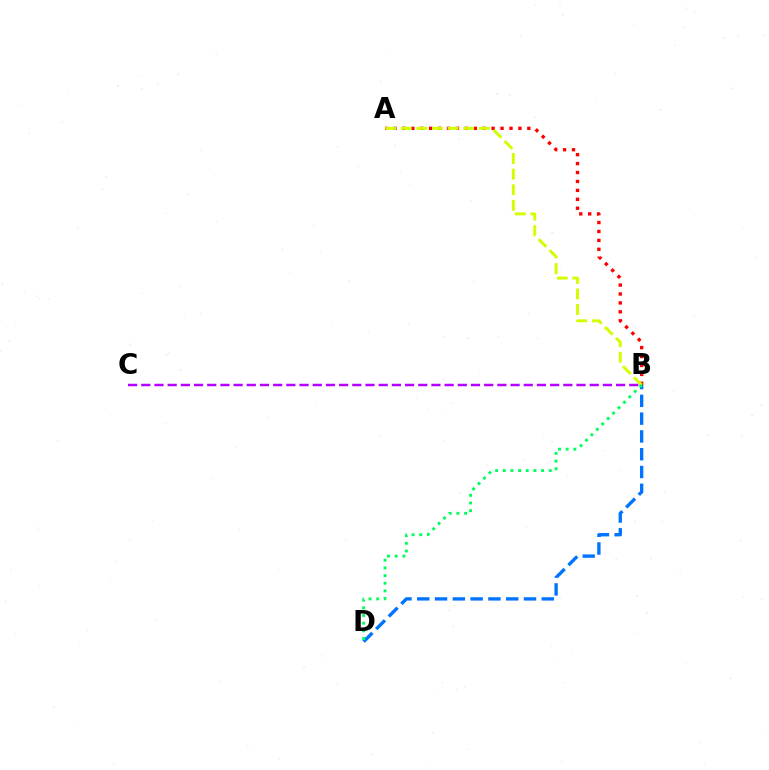{('B', 'D'): [{'color': '#0074ff', 'line_style': 'dashed', 'thickness': 2.42}, {'color': '#00ff5c', 'line_style': 'dotted', 'thickness': 2.08}], ('A', 'B'): [{'color': '#ff0000', 'line_style': 'dotted', 'thickness': 2.42}, {'color': '#d1ff00', 'line_style': 'dashed', 'thickness': 2.12}], ('B', 'C'): [{'color': '#b900ff', 'line_style': 'dashed', 'thickness': 1.79}]}